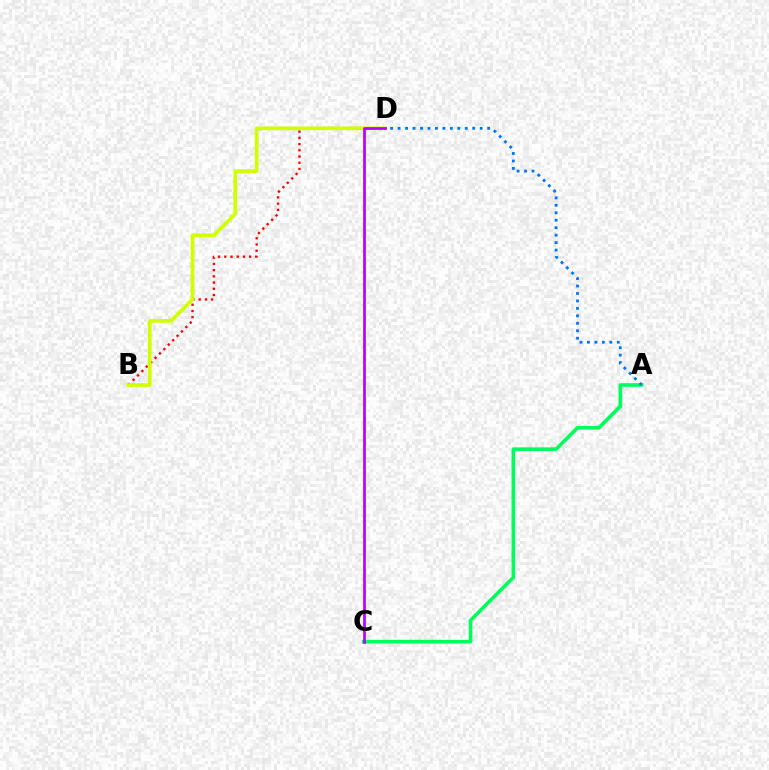{('B', 'D'): [{'color': '#ff0000', 'line_style': 'dotted', 'thickness': 1.69}, {'color': '#d1ff00', 'line_style': 'solid', 'thickness': 2.68}], ('A', 'C'): [{'color': '#00ff5c', 'line_style': 'solid', 'thickness': 2.61}], ('A', 'D'): [{'color': '#0074ff', 'line_style': 'dotted', 'thickness': 2.03}], ('C', 'D'): [{'color': '#b900ff', 'line_style': 'solid', 'thickness': 1.94}]}